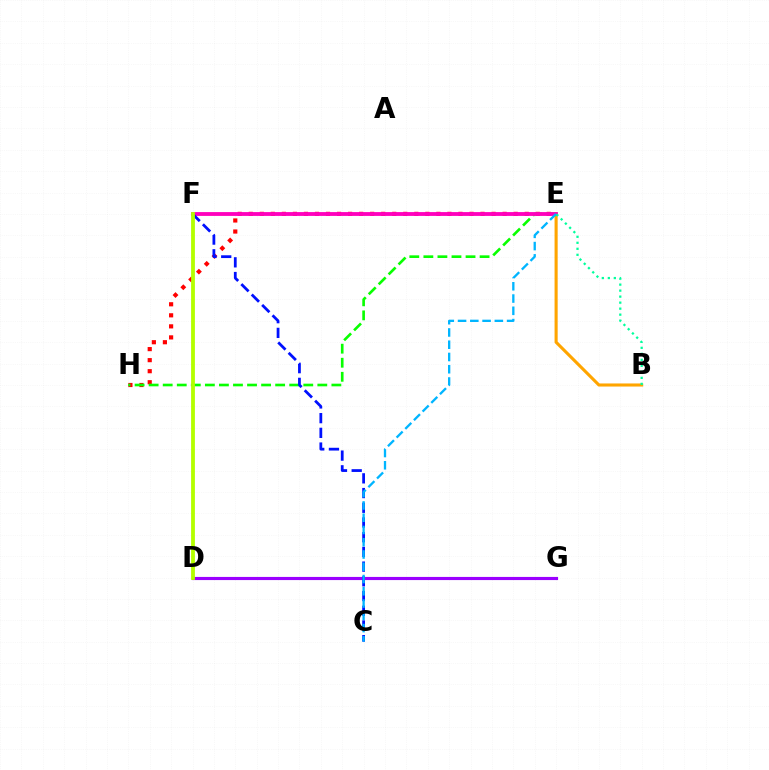{('B', 'E'): [{'color': '#ffa500', 'line_style': 'solid', 'thickness': 2.22}, {'color': '#00ff9d', 'line_style': 'dotted', 'thickness': 1.63}], ('D', 'G'): [{'color': '#9b00ff', 'line_style': 'solid', 'thickness': 2.26}], ('E', 'H'): [{'color': '#ff0000', 'line_style': 'dotted', 'thickness': 3.0}, {'color': '#08ff00', 'line_style': 'dashed', 'thickness': 1.91}], ('E', 'F'): [{'color': '#ff00bd', 'line_style': 'solid', 'thickness': 2.76}], ('C', 'F'): [{'color': '#0010ff', 'line_style': 'dashed', 'thickness': 2.0}], ('C', 'E'): [{'color': '#00b5ff', 'line_style': 'dashed', 'thickness': 1.67}], ('D', 'F'): [{'color': '#b3ff00', 'line_style': 'solid', 'thickness': 2.75}]}